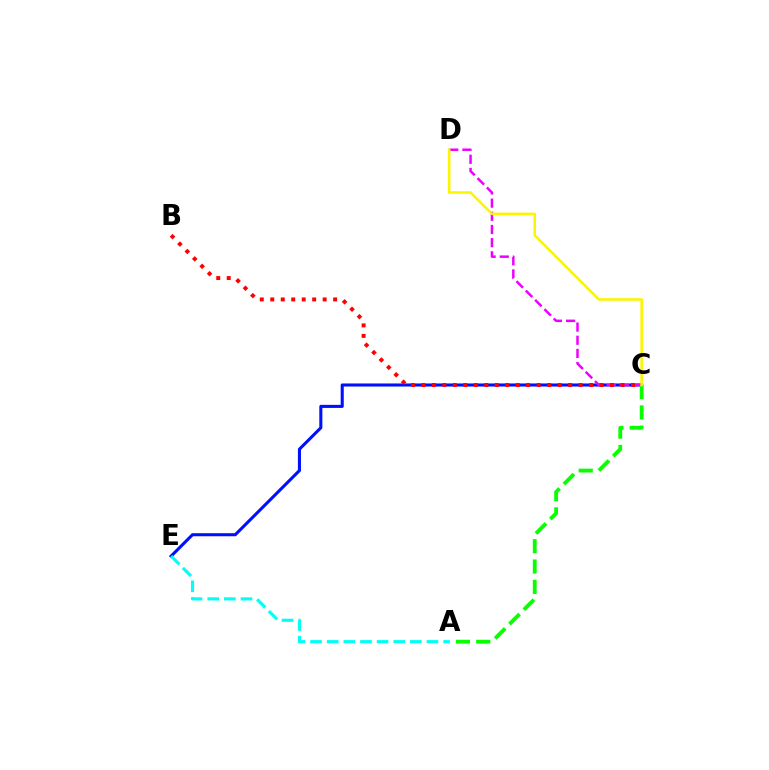{('C', 'E'): [{'color': '#0010ff', 'line_style': 'solid', 'thickness': 2.21}], ('C', 'D'): [{'color': '#ee00ff', 'line_style': 'dashed', 'thickness': 1.79}, {'color': '#fcf500', 'line_style': 'solid', 'thickness': 1.85}], ('A', 'C'): [{'color': '#08ff00', 'line_style': 'dashed', 'thickness': 2.76}], ('B', 'C'): [{'color': '#ff0000', 'line_style': 'dotted', 'thickness': 2.85}], ('A', 'E'): [{'color': '#00fff6', 'line_style': 'dashed', 'thickness': 2.26}]}